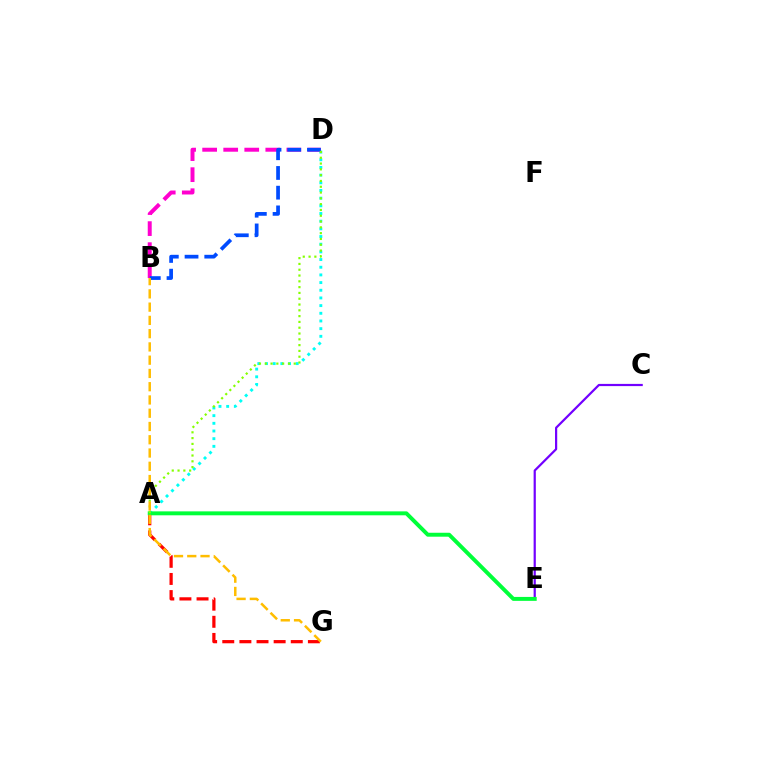{('A', 'D'): [{'color': '#00fff6', 'line_style': 'dotted', 'thickness': 2.09}, {'color': '#84ff00', 'line_style': 'dotted', 'thickness': 1.58}], ('B', 'D'): [{'color': '#ff00cf', 'line_style': 'dashed', 'thickness': 2.86}, {'color': '#004bff', 'line_style': 'dashed', 'thickness': 2.68}], ('C', 'E'): [{'color': '#7200ff', 'line_style': 'solid', 'thickness': 1.59}], ('A', 'G'): [{'color': '#ff0000', 'line_style': 'dashed', 'thickness': 2.33}], ('A', 'E'): [{'color': '#00ff39', 'line_style': 'solid', 'thickness': 2.83}], ('B', 'G'): [{'color': '#ffbd00', 'line_style': 'dashed', 'thickness': 1.8}]}